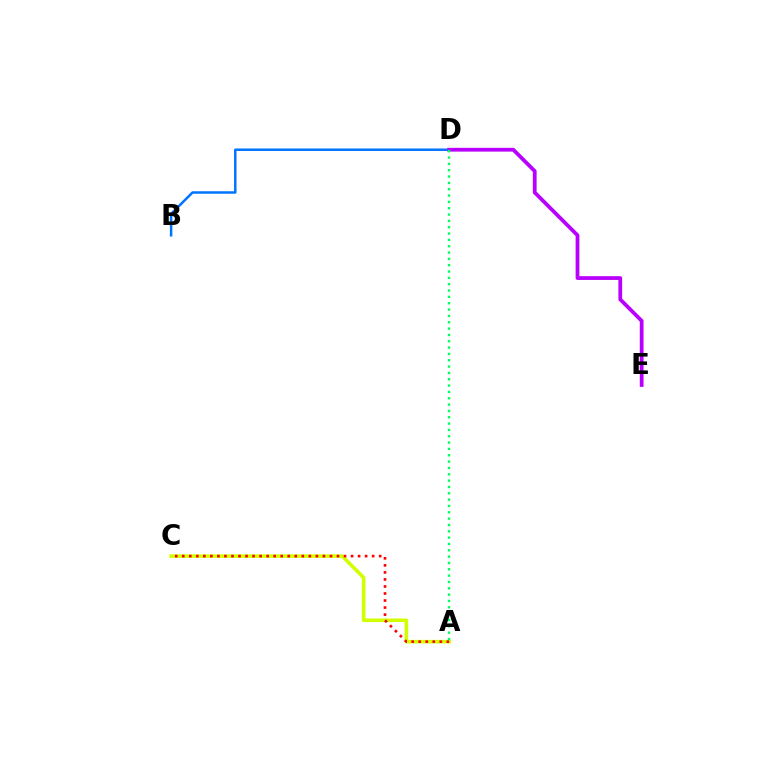{('B', 'D'): [{'color': '#0074ff', 'line_style': 'solid', 'thickness': 1.79}], ('A', 'C'): [{'color': '#d1ff00', 'line_style': 'solid', 'thickness': 2.57}, {'color': '#ff0000', 'line_style': 'dotted', 'thickness': 1.91}], ('D', 'E'): [{'color': '#b900ff', 'line_style': 'solid', 'thickness': 2.71}], ('A', 'D'): [{'color': '#00ff5c', 'line_style': 'dotted', 'thickness': 1.72}]}